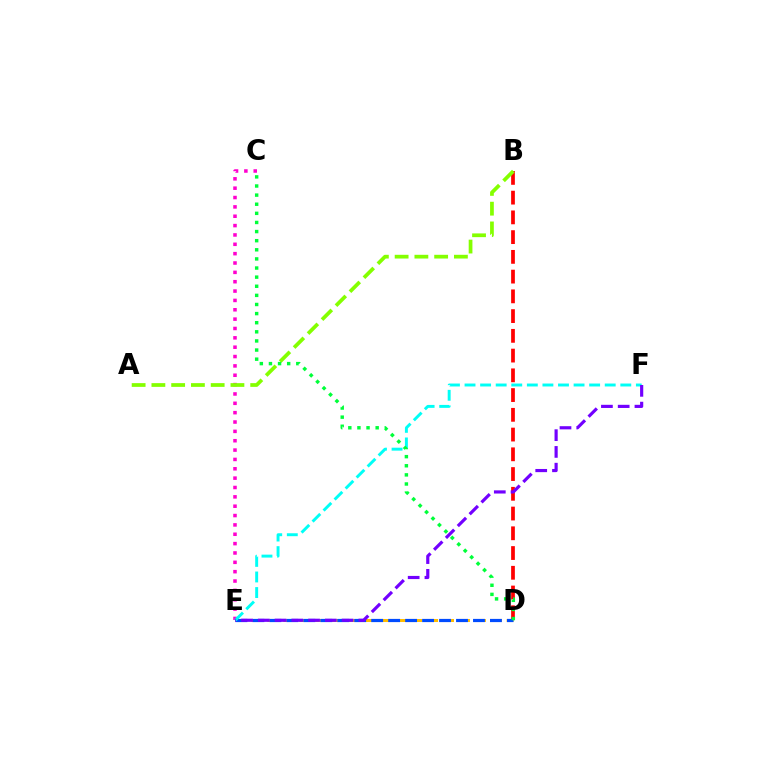{('C', 'E'): [{'color': '#ff00cf', 'line_style': 'dotted', 'thickness': 2.54}], ('D', 'E'): [{'color': '#ffbd00', 'line_style': 'dashed', 'thickness': 2.17}, {'color': '#004bff', 'line_style': 'dashed', 'thickness': 2.31}], ('B', 'D'): [{'color': '#ff0000', 'line_style': 'dashed', 'thickness': 2.68}], ('A', 'B'): [{'color': '#84ff00', 'line_style': 'dashed', 'thickness': 2.68}], ('E', 'F'): [{'color': '#00fff6', 'line_style': 'dashed', 'thickness': 2.12}, {'color': '#7200ff', 'line_style': 'dashed', 'thickness': 2.28}], ('C', 'D'): [{'color': '#00ff39', 'line_style': 'dotted', 'thickness': 2.48}]}